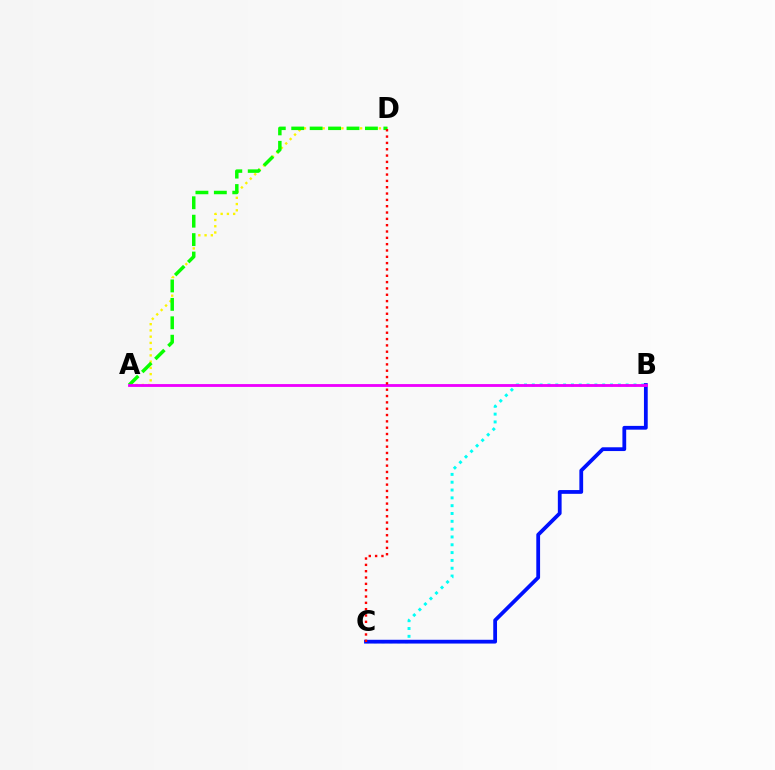{('B', 'C'): [{'color': '#00fff6', 'line_style': 'dotted', 'thickness': 2.12}, {'color': '#0010ff', 'line_style': 'solid', 'thickness': 2.72}], ('A', 'D'): [{'color': '#fcf500', 'line_style': 'dotted', 'thickness': 1.7}, {'color': '#08ff00', 'line_style': 'dashed', 'thickness': 2.5}], ('A', 'B'): [{'color': '#ee00ff', 'line_style': 'solid', 'thickness': 2.04}], ('C', 'D'): [{'color': '#ff0000', 'line_style': 'dotted', 'thickness': 1.72}]}